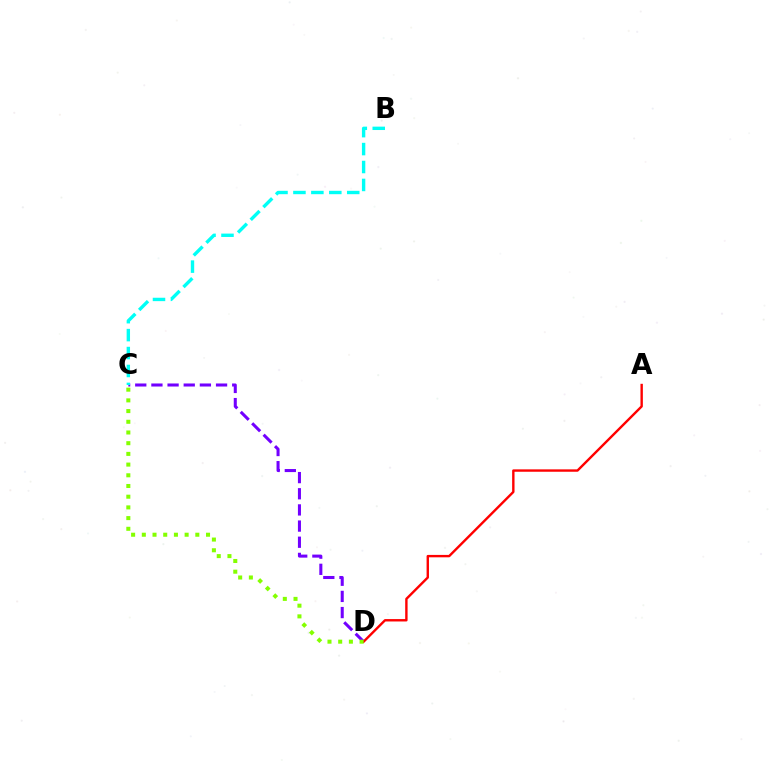{('C', 'D'): [{'color': '#7200ff', 'line_style': 'dashed', 'thickness': 2.2}, {'color': '#84ff00', 'line_style': 'dotted', 'thickness': 2.91}], ('A', 'D'): [{'color': '#ff0000', 'line_style': 'solid', 'thickness': 1.72}], ('B', 'C'): [{'color': '#00fff6', 'line_style': 'dashed', 'thickness': 2.44}]}